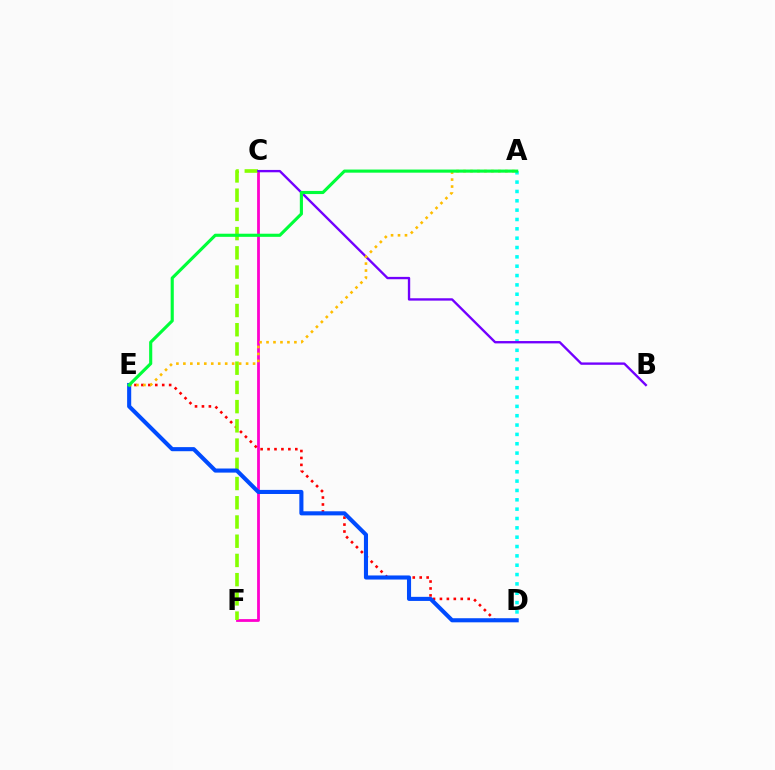{('C', 'F'): [{'color': '#ff00cf', 'line_style': 'solid', 'thickness': 2.01}, {'color': '#84ff00', 'line_style': 'dashed', 'thickness': 2.61}], ('A', 'D'): [{'color': '#00fff6', 'line_style': 'dotted', 'thickness': 2.54}], ('D', 'E'): [{'color': '#ff0000', 'line_style': 'dotted', 'thickness': 1.88}, {'color': '#004bff', 'line_style': 'solid', 'thickness': 2.95}], ('B', 'C'): [{'color': '#7200ff', 'line_style': 'solid', 'thickness': 1.69}], ('A', 'E'): [{'color': '#ffbd00', 'line_style': 'dotted', 'thickness': 1.89}, {'color': '#00ff39', 'line_style': 'solid', 'thickness': 2.25}]}